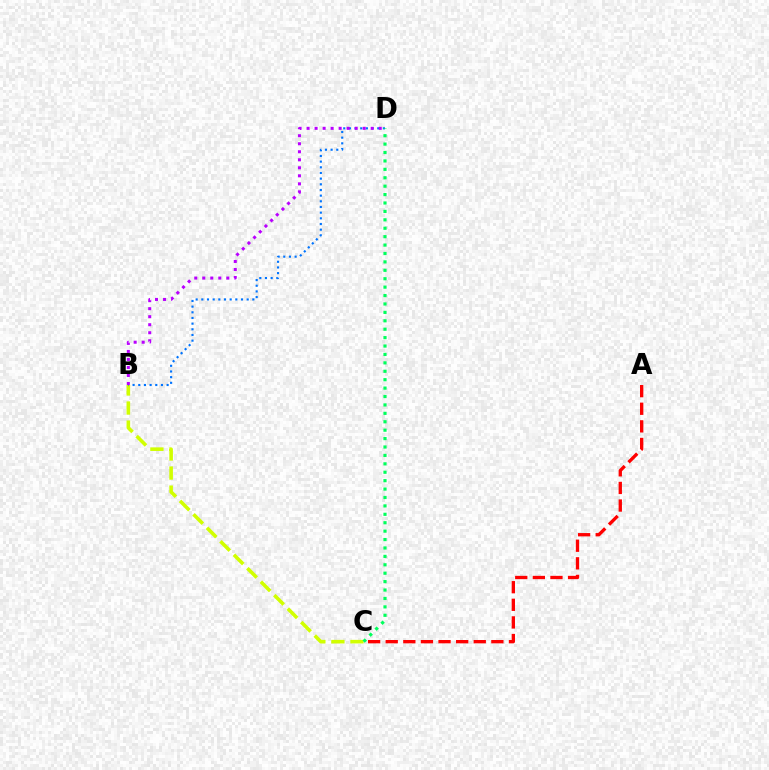{('B', 'C'): [{'color': '#d1ff00', 'line_style': 'dashed', 'thickness': 2.59}], ('B', 'D'): [{'color': '#0074ff', 'line_style': 'dotted', 'thickness': 1.54}, {'color': '#b900ff', 'line_style': 'dotted', 'thickness': 2.18}], ('A', 'C'): [{'color': '#ff0000', 'line_style': 'dashed', 'thickness': 2.39}], ('C', 'D'): [{'color': '#00ff5c', 'line_style': 'dotted', 'thickness': 2.29}]}